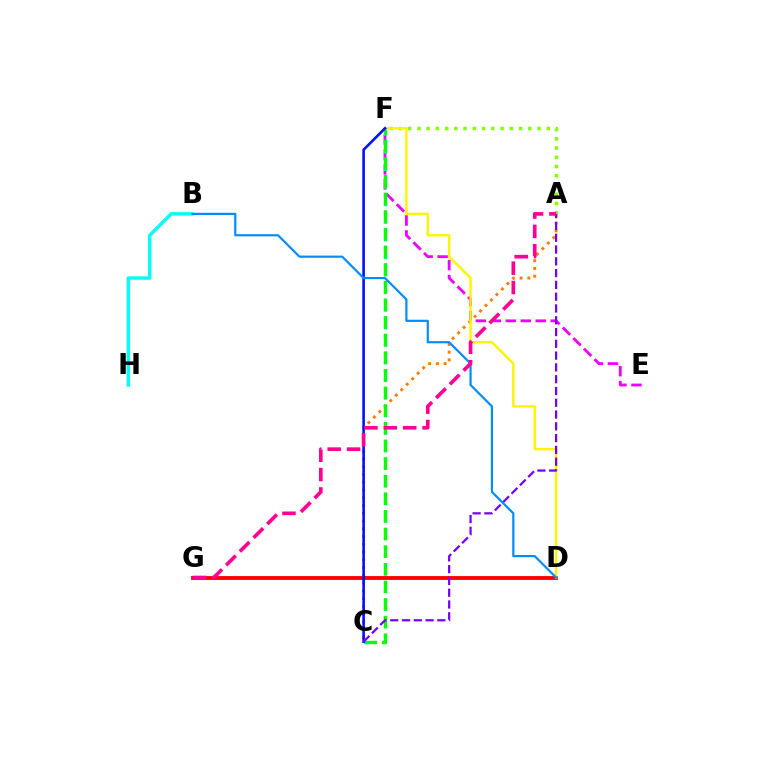{('E', 'F'): [{'color': '#ee00ff', 'line_style': 'dashed', 'thickness': 2.03}], ('A', 'C'): [{'color': '#ff7c00', 'line_style': 'dotted', 'thickness': 2.1}, {'color': '#7200ff', 'line_style': 'dashed', 'thickness': 1.6}], ('B', 'H'): [{'color': '#00fff6', 'line_style': 'solid', 'thickness': 2.44}], ('D', 'G'): [{'color': '#ff0000', 'line_style': 'solid', 'thickness': 2.76}], ('A', 'F'): [{'color': '#84ff00', 'line_style': 'dotted', 'thickness': 2.51}], ('C', 'F'): [{'color': '#00ff74', 'line_style': 'dotted', 'thickness': 2.39}, {'color': '#08ff00', 'line_style': 'dashed', 'thickness': 2.4}, {'color': '#0010ff', 'line_style': 'solid', 'thickness': 1.87}], ('D', 'F'): [{'color': '#fcf500', 'line_style': 'solid', 'thickness': 1.74}], ('B', 'D'): [{'color': '#008cff', 'line_style': 'solid', 'thickness': 1.58}], ('A', 'G'): [{'color': '#ff0094', 'line_style': 'dashed', 'thickness': 2.63}]}